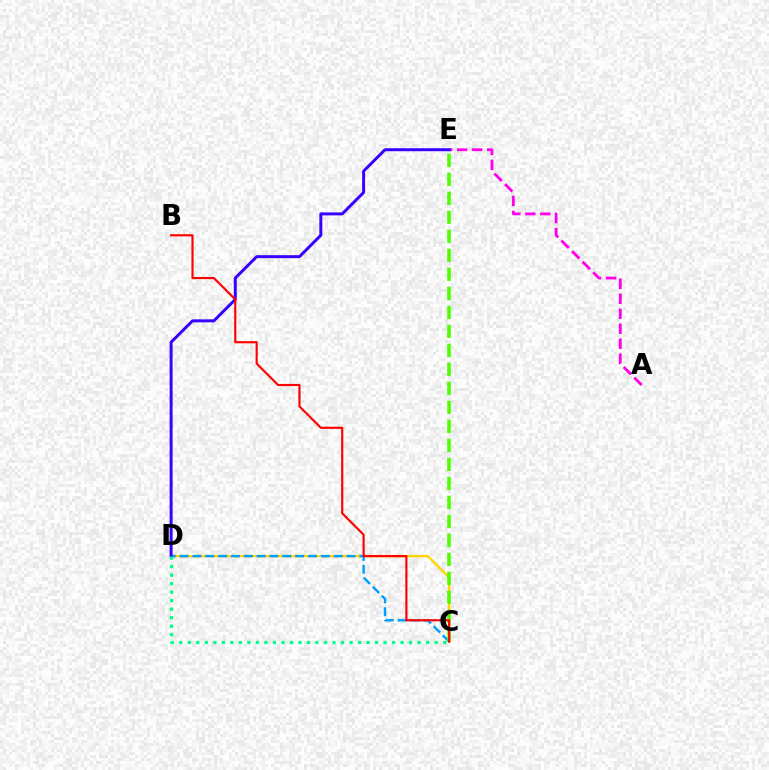{('A', 'E'): [{'color': '#ff00ed', 'line_style': 'dashed', 'thickness': 2.03}], ('C', 'D'): [{'color': '#ffd500', 'line_style': 'solid', 'thickness': 1.71}, {'color': '#009eff', 'line_style': 'dashed', 'thickness': 1.75}, {'color': '#00ff86', 'line_style': 'dotted', 'thickness': 2.31}], ('C', 'E'): [{'color': '#4fff00', 'line_style': 'dashed', 'thickness': 2.58}], ('D', 'E'): [{'color': '#3700ff', 'line_style': 'solid', 'thickness': 2.14}], ('B', 'C'): [{'color': '#ff0000', 'line_style': 'solid', 'thickness': 1.55}]}